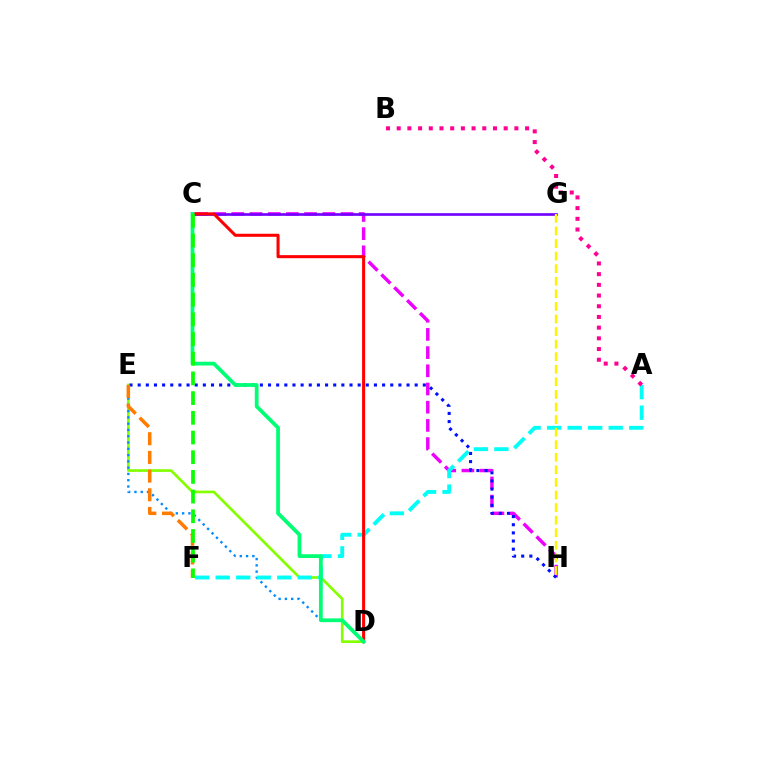{('D', 'E'): [{'color': '#84ff00', 'line_style': 'solid', 'thickness': 1.94}, {'color': '#008cff', 'line_style': 'dotted', 'thickness': 1.71}], ('C', 'H'): [{'color': '#ee00ff', 'line_style': 'dashed', 'thickness': 2.47}], ('A', 'F'): [{'color': '#00fff6', 'line_style': 'dashed', 'thickness': 2.79}], ('C', 'G'): [{'color': '#7200ff', 'line_style': 'solid', 'thickness': 1.91}], ('C', 'D'): [{'color': '#ff0000', 'line_style': 'solid', 'thickness': 2.2}, {'color': '#00ff74', 'line_style': 'solid', 'thickness': 2.71}], ('E', 'H'): [{'color': '#0010ff', 'line_style': 'dotted', 'thickness': 2.21}], ('E', 'F'): [{'color': '#ff7c00', 'line_style': 'dashed', 'thickness': 2.54}], ('A', 'B'): [{'color': '#ff0094', 'line_style': 'dotted', 'thickness': 2.91}], ('C', 'F'): [{'color': '#08ff00', 'line_style': 'dashed', 'thickness': 2.68}], ('G', 'H'): [{'color': '#fcf500', 'line_style': 'dashed', 'thickness': 1.71}]}